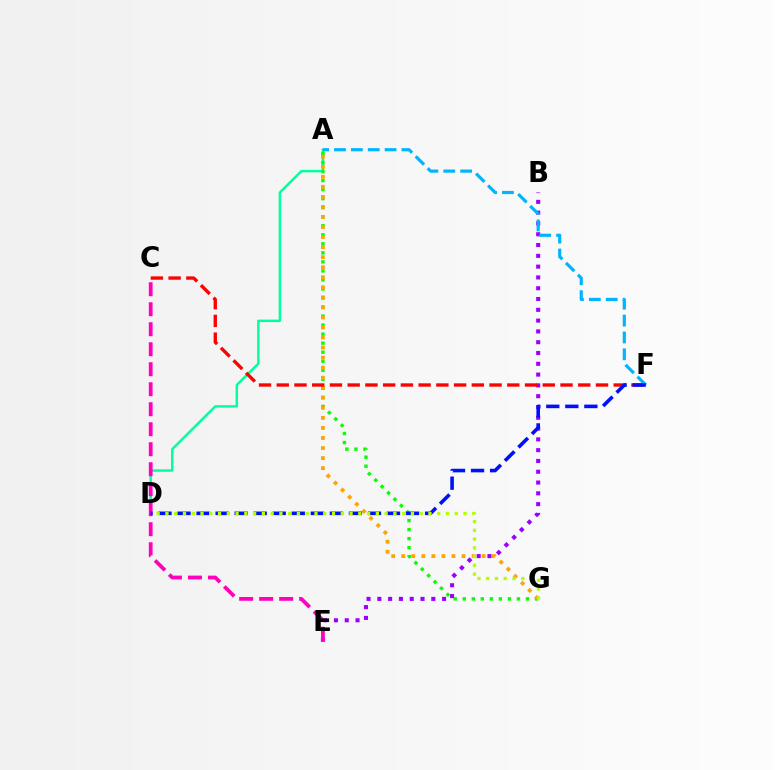{('A', 'D'): [{'color': '#00ff9d', 'line_style': 'solid', 'thickness': 1.76}], ('A', 'G'): [{'color': '#08ff00', 'line_style': 'dotted', 'thickness': 2.45}, {'color': '#ffa500', 'line_style': 'dotted', 'thickness': 2.73}], ('B', 'E'): [{'color': '#9b00ff', 'line_style': 'dotted', 'thickness': 2.93}], ('C', 'F'): [{'color': '#ff0000', 'line_style': 'dashed', 'thickness': 2.41}], ('C', 'E'): [{'color': '#ff00bd', 'line_style': 'dashed', 'thickness': 2.72}], ('A', 'F'): [{'color': '#00b5ff', 'line_style': 'dashed', 'thickness': 2.29}], ('D', 'F'): [{'color': '#0010ff', 'line_style': 'dashed', 'thickness': 2.59}], ('D', 'G'): [{'color': '#b3ff00', 'line_style': 'dotted', 'thickness': 2.38}]}